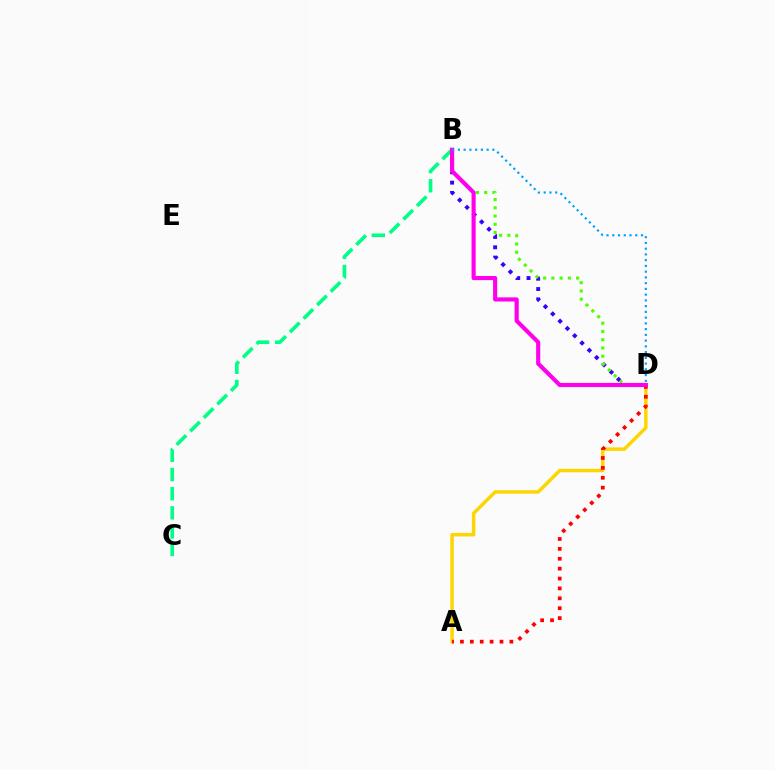{('A', 'D'): [{'color': '#ffd500', 'line_style': 'solid', 'thickness': 2.49}, {'color': '#ff0000', 'line_style': 'dotted', 'thickness': 2.69}], ('B', 'C'): [{'color': '#00ff86', 'line_style': 'dashed', 'thickness': 2.6}], ('B', 'D'): [{'color': '#3700ff', 'line_style': 'dotted', 'thickness': 2.8}, {'color': '#4fff00', 'line_style': 'dotted', 'thickness': 2.24}, {'color': '#ff00ed', 'line_style': 'solid', 'thickness': 2.97}, {'color': '#009eff', 'line_style': 'dotted', 'thickness': 1.56}]}